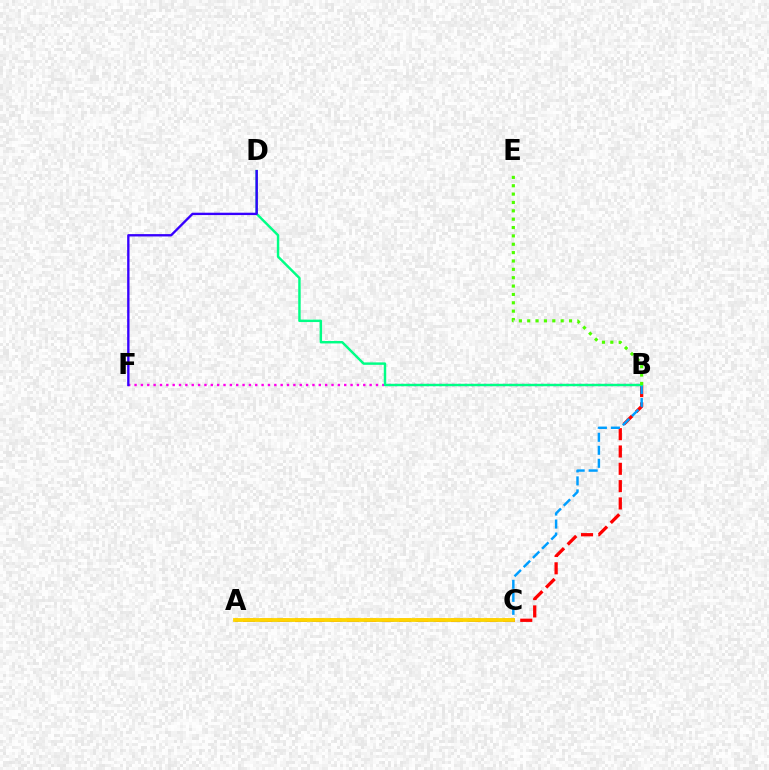{('A', 'B'): [{'color': '#ff0000', 'line_style': 'dashed', 'thickness': 2.35}, {'color': '#009eff', 'line_style': 'dashed', 'thickness': 1.77}], ('B', 'F'): [{'color': '#ff00ed', 'line_style': 'dotted', 'thickness': 1.73}], ('B', 'D'): [{'color': '#00ff86', 'line_style': 'solid', 'thickness': 1.76}], ('D', 'F'): [{'color': '#3700ff', 'line_style': 'solid', 'thickness': 1.7}], ('B', 'E'): [{'color': '#4fff00', 'line_style': 'dotted', 'thickness': 2.27}], ('A', 'C'): [{'color': '#ffd500', 'line_style': 'solid', 'thickness': 2.74}]}